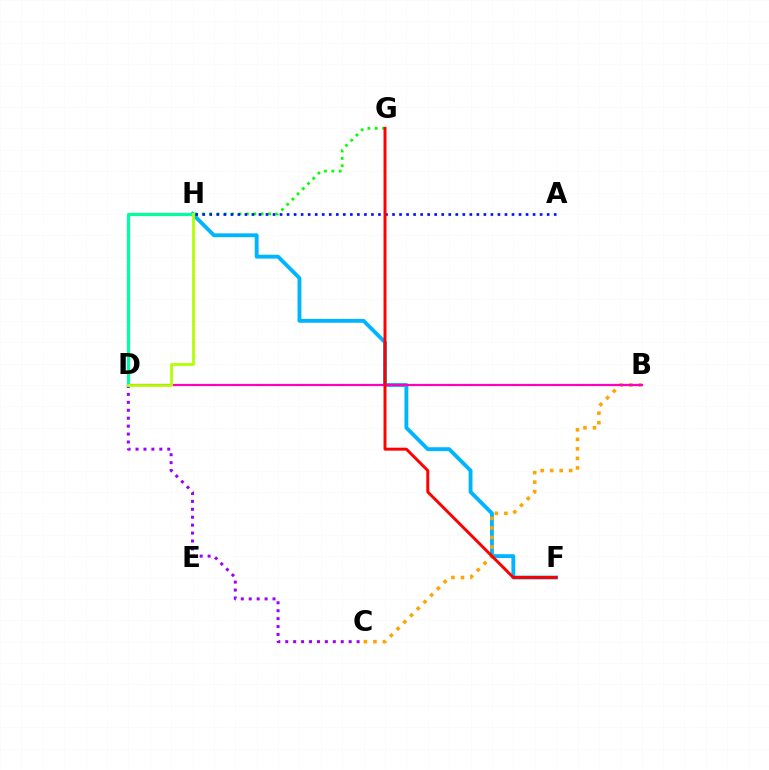{('F', 'H'): [{'color': '#00b5ff', 'line_style': 'solid', 'thickness': 2.78}], ('B', 'C'): [{'color': '#ffa500', 'line_style': 'dotted', 'thickness': 2.58}], ('C', 'D'): [{'color': '#9b00ff', 'line_style': 'dotted', 'thickness': 2.15}], ('B', 'D'): [{'color': '#ff00bd', 'line_style': 'solid', 'thickness': 1.6}], ('G', 'H'): [{'color': '#08ff00', 'line_style': 'dotted', 'thickness': 2.0}], ('D', 'H'): [{'color': '#00ff9d', 'line_style': 'solid', 'thickness': 2.28}, {'color': '#b3ff00', 'line_style': 'solid', 'thickness': 1.99}], ('A', 'H'): [{'color': '#0010ff', 'line_style': 'dotted', 'thickness': 1.91}], ('F', 'G'): [{'color': '#ff0000', 'line_style': 'solid', 'thickness': 2.13}]}